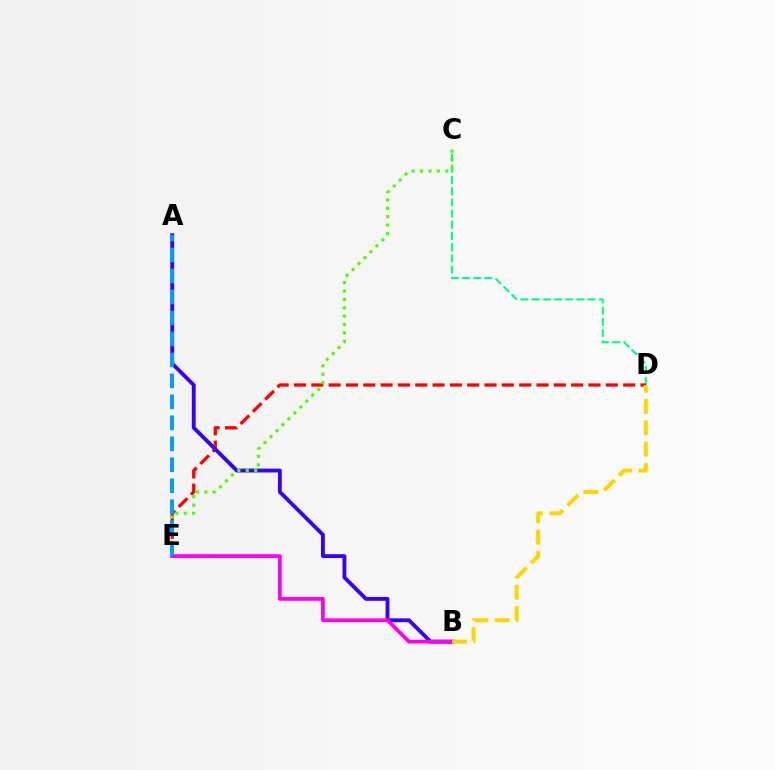{('C', 'D'): [{'color': '#00ff86', 'line_style': 'dashed', 'thickness': 1.52}], ('D', 'E'): [{'color': '#ff0000', 'line_style': 'dashed', 'thickness': 2.35}], ('A', 'B'): [{'color': '#3700ff', 'line_style': 'solid', 'thickness': 2.77}], ('C', 'E'): [{'color': '#4fff00', 'line_style': 'dotted', 'thickness': 2.28}], ('B', 'E'): [{'color': '#ff00ed', 'line_style': 'solid', 'thickness': 2.7}], ('A', 'E'): [{'color': '#009eff', 'line_style': 'dashed', 'thickness': 2.85}], ('B', 'D'): [{'color': '#ffd500', 'line_style': 'dashed', 'thickness': 2.9}]}